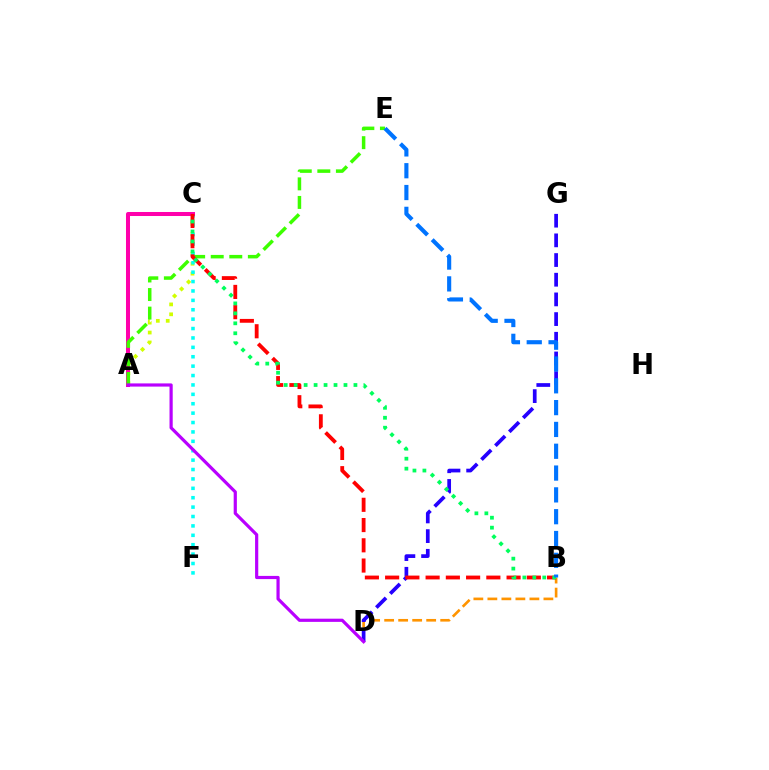{('A', 'C'): [{'color': '#d1ff00', 'line_style': 'dotted', 'thickness': 2.69}, {'color': '#ff00ac', 'line_style': 'solid', 'thickness': 2.89}], ('B', 'D'): [{'color': '#ff9400', 'line_style': 'dashed', 'thickness': 1.9}], ('D', 'G'): [{'color': '#2500ff', 'line_style': 'dashed', 'thickness': 2.67}], ('C', 'F'): [{'color': '#00fff6', 'line_style': 'dotted', 'thickness': 2.55}], ('A', 'E'): [{'color': '#3dff00', 'line_style': 'dashed', 'thickness': 2.52}], ('B', 'C'): [{'color': '#ff0000', 'line_style': 'dashed', 'thickness': 2.75}, {'color': '#00ff5c', 'line_style': 'dotted', 'thickness': 2.71}], ('A', 'D'): [{'color': '#b900ff', 'line_style': 'solid', 'thickness': 2.3}], ('B', 'E'): [{'color': '#0074ff', 'line_style': 'dashed', 'thickness': 2.96}]}